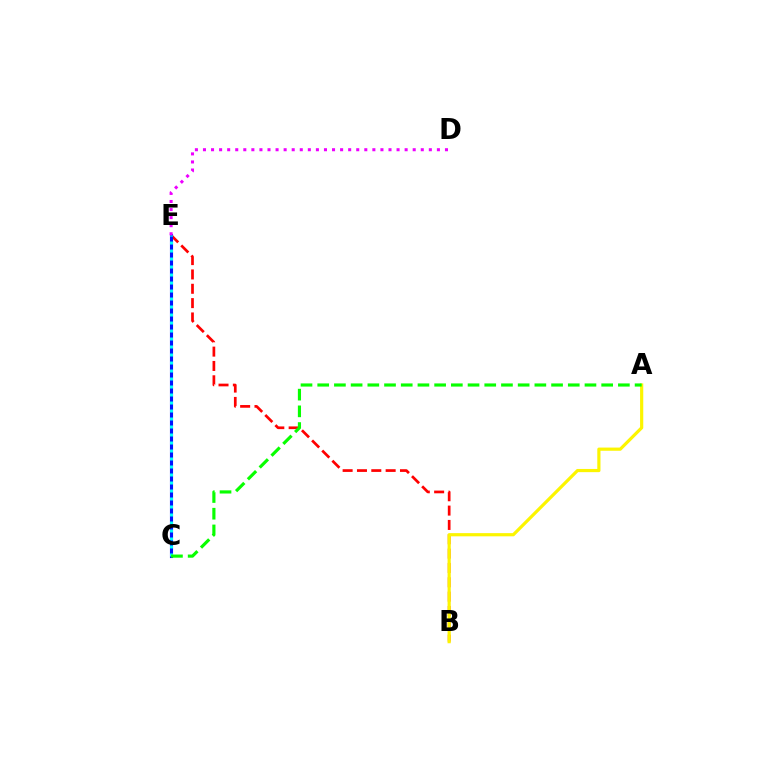{('B', 'E'): [{'color': '#ff0000', 'line_style': 'dashed', 'thickness': 1.95}], ('C', 'E'): [{'color': '#0010ff', 'line_style': 'solid', 'thickness': 2.24}, {'color': '#00fff6', 'line_style': 'dotted', 'thickness': 2.17}], ('A', 'B'): [{'color': '#fcf500', 'line_style': 'solid', 'thickness': 2.29}], ('A', 'C'): [{'color': '#08ff00', 'line_style': 'dashed', 'thickness': 2.27}], ('D', 'E'): [{'color': '#ee00ff', 'line_style': 'dotted', 'thickness': 2.19}]}